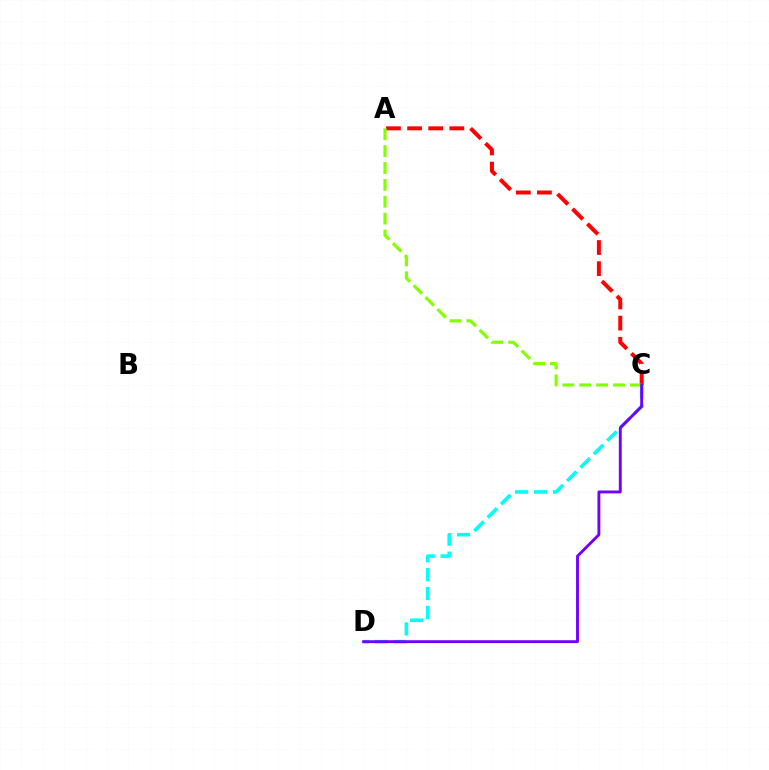{('A', 'C'): [{'color': '#ff0000', 'line_style': 'dashed', 'thickness': 2.87}, {'color': '#84ff00', 'line_style': 'dashed', 'thickness': 2.29}], ('C', 'D'): [{'color': '#00fff6', 'line_style': 'dashed', 'thickness': 2.57}, {'color': '#7200ff', 'line_style': 'solid', 'thickness': 2.08}]}